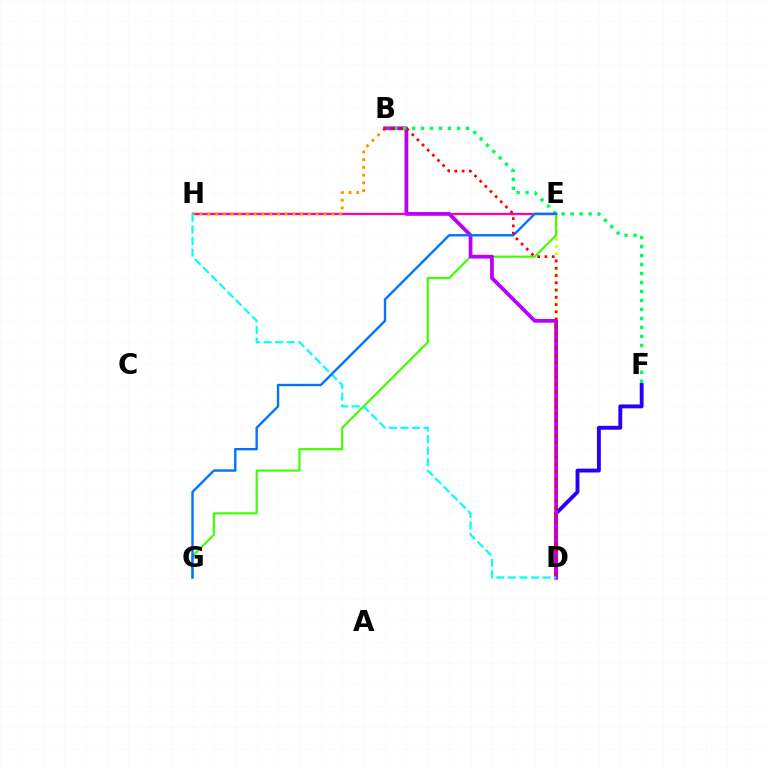{('D', 'E'): [{'color': '#d1ff00', 'line_style': 'dotted', 'thickness': 1.95}], ('E', 'H'): [{'color': '#ff00ac', 'line_style': 'solid', 'thickness': 1.63}], ('B', 'H'): [{'color': '#ff9400', 'line_style': 'dotted', 'thickness': 2.1}], ('D', 'F'): [{'color': '#2500ff', 'line_style': 'solid', 'thickness': 2.79}], ('E', 'G'): [{'color': '#3dff00', 'line_style': 'solid', 'thickness': 1.56}, {'color': '#0074ff', 'line_style': 'solid', 'thickness': 1.72}], ('B', 'D'): [{'color': '#b900ff', 'line_style': 'solid', 'thickness': 2.71}, {'color': '#ff0000', 'line_style': 'dotted', 'thickness': 1.97}], ('B', 'F'): [{'color': '#00ff5c', 'line_style': 'dotted', 'thickness': 2.44}], ('D', 'H'): [{'color': '#00fff6', 'line_style': 'dashed', 'thickness': 1.57}]}